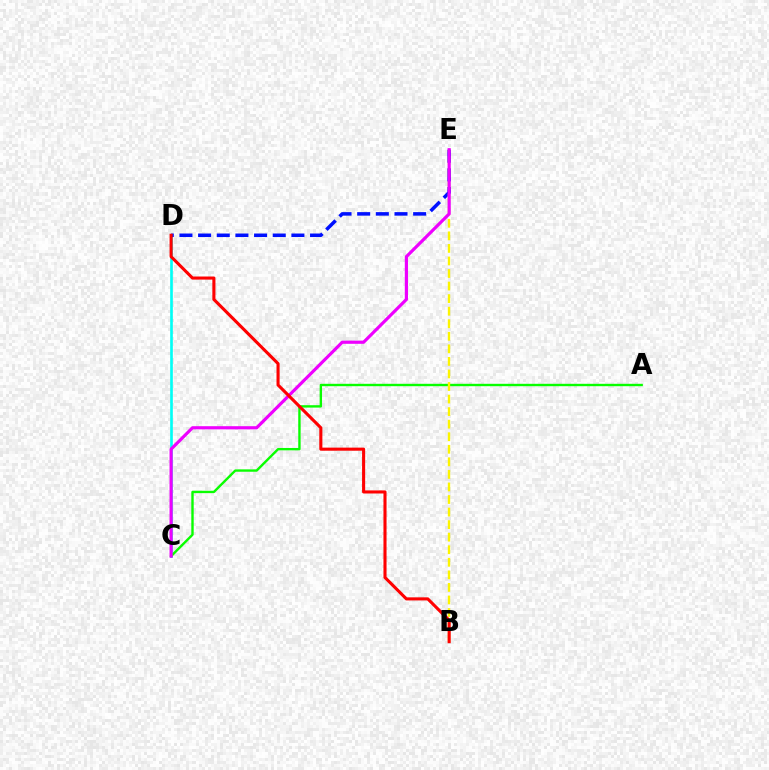{('C', 'D'): [{'color': '#00fff6', 'line_style': 'solid', 'thickness': 1.9}], ('D', 'E'): [{'color': '#0010ff', 'line_style': 'dashed', 'thickness': 2.53}], ('A', 'C'): [{'color': '#08ff00', 'line_style': 'solid', 'thickness': 1.72}], ('B', 'E'): [{'color': '#fcf500', 'line_style': 'dashed', 'thickness': 1.71}], ('C', 'E'): [{'color': '#ee00ff', 'line_style': 'solid', 'thickness': 2.29}], ('B', 'D'): [{'color': '#ff0000', 'line_style': 'solid', 'thickness': 2.22}]}